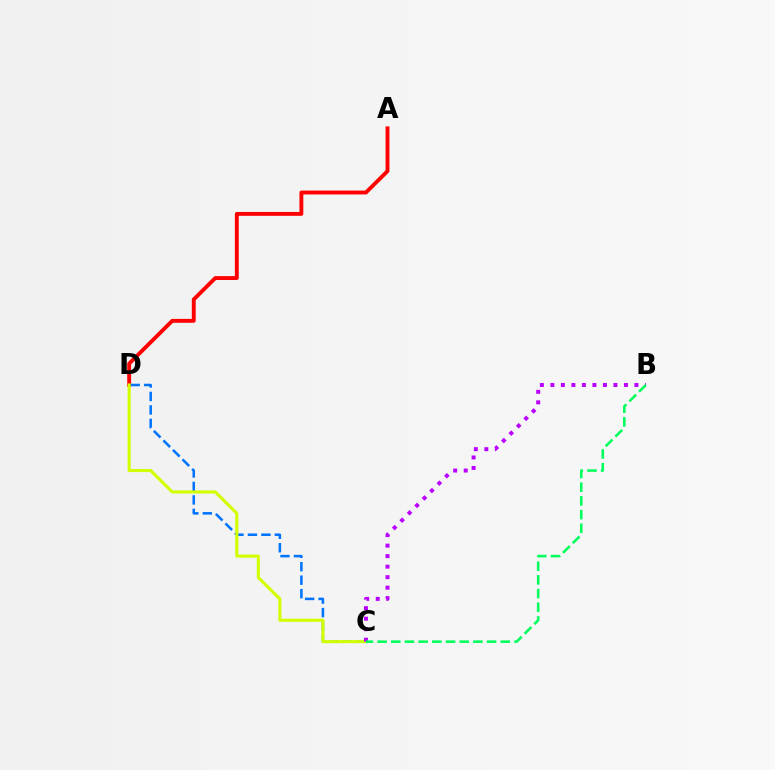{('A', 'D'): [{'color': '#ff0000', 'line_style': 'solid', 'thickness': 2.79}], ('C', 'D'): [{'color': '#0074ff', 'line_style': 'dashed', 'thickness': 1.83}, {'color': '#d1ff00', 'line_style': 'solid', 'thickness': 2.23}], ('B', 'C'): [{'color': '#b900ff', 'line_style': 'dotted', 'thickness': 2.85}, {'color': '#00ff5c', 'line_style': 'dashed', 'thickness': 1.86}]}